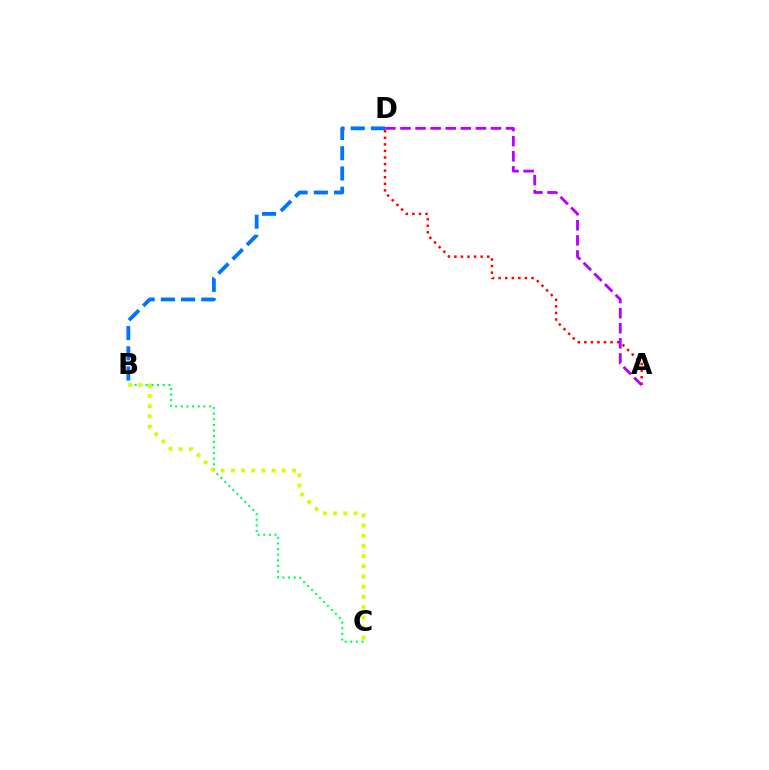{('B', 'C'): [{'color': '#00ff5c', 'line_style': 'dotted', 'thickness': 1.53}, {'color': '#d1ff00', 'line_style': 'dotted', 'thickness': 2.77}], ('A', 'D'): [{'color': '#ff0000', 'line_style': 'dotted', 'thickness': 1.78}, {'color': '#b900ff', 'line_style': 'dashed', 'thickness': 2.05}], ('B', 'D'): [{'color': '#0074ff', 'line_style': 'dashed', 'thickness': 2.75}]}